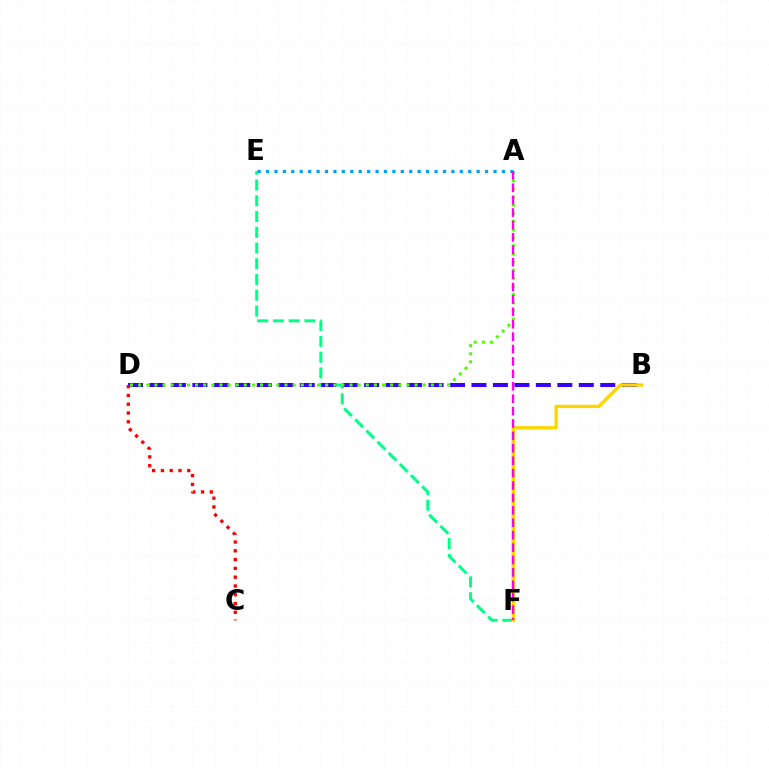{('E', 'F'): [{'color': '#00ff86', 'line_style': 'dashed', 'thickness': 2.14}], ('B', 'D'): [{'color': '#3700ff', 'line_style': 'dashed', 'thickness': 2.92}], ('A', 'D'): [{'color': '#4fff00', 'line_style': 'dotted', 'thickness': 2.21}], ('A', 'E'): [{'color': '#009eff', 'line_style': 'dotted', 'thickness': 2.29}], ('B', 'F'): [{'color': '#ffd500', 'line_style': 'solid', 'thickness': 2.38}], ('C', 'D'): [{'color': '#ff0000', 'line_style': 'dotted', 'thickness': 2.39}], ('A', 'F'): [{'color': '#ff00ed', 'line_style': 'dashed', 'thickness': 1.69}]}